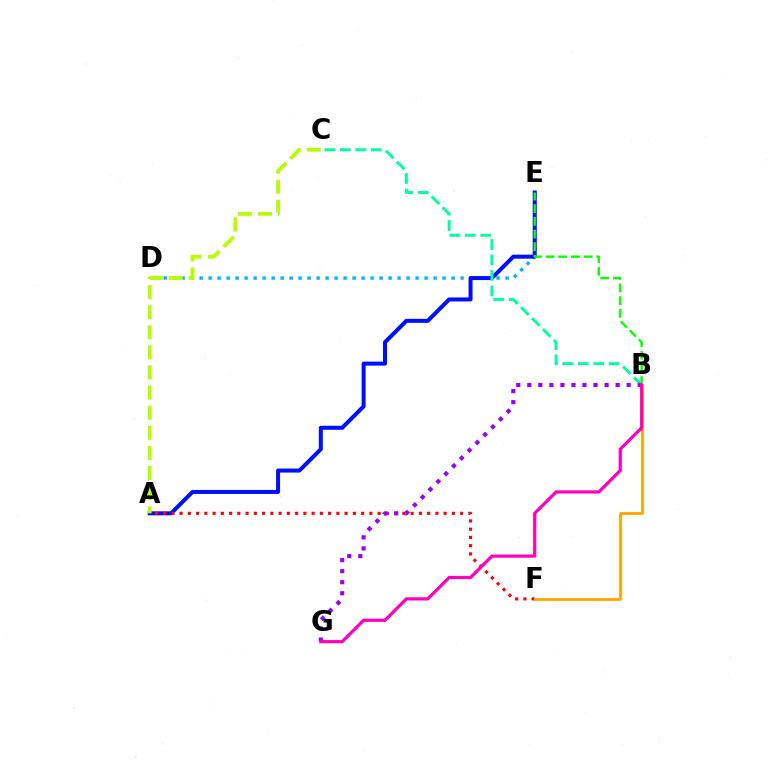{('D', 'E'): [{'color': '#00b5ff', 'line_style': 'dotted', 'thickness': 2.44}], ('A', 'E'): [{'color': '#0010ff', 'line_style': 'solid', 'thickness': 2.9}], ('A', 'C'): [{'color': '#b3ff00', 'line_style': 'dashed', 'thickness': 2.73}], ('B', 'C'): [{'color': '#00ff9d', 'line_style': 'dashed', 'thickness': 2.1}], ('A', 'F'): [{'color': '#ff0000', 'line_style': 'dotted', 'thickness': 2.24}], ('B', 'F'): [{'color': '#ffa500', 'line_style': 'solid', 'thickness': 2.01}], ('B', 'G'): [{'color': '#9b00ff', 'line_style': 'dotted', 'thickness': 3.0}, {'color': '#ff00bd', 'line_style': 'solid', 'thickness': 2.31}], ('B', 'E'): [{'color': '#08ff00', 'line_style': 'dashed', 'thickness': 1.72}]}